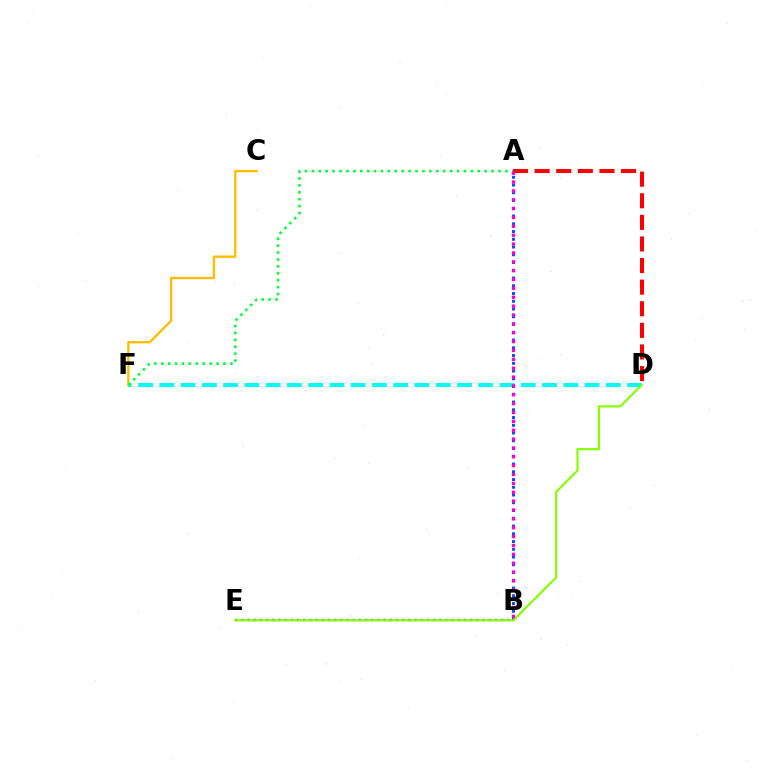{('D', 'F'): [{'color': '#00fff6', 'line_style': 'dashed', 'thickness': 2.89}], ('A', 'D'): [{'color': '#ff0000', 'line_style': 'dashed', 'thickness': 2.93}], ('B', 'E'): [{'color': '#7200ff', 'line_style': 'dotted', 'thickness': 1.68}], ('C', 'F'): [{'color': '#ffbd00', 'line_style': 'solid', 'thickness': 1.68}], ('A', 'F'): [{'color': '#00ff39', 'line_style': 'dotted', 'thickness': 1.88}], ('A', 'B'): [{'color': '#004bff', 'line_style': 'dotted', 'thickness': 2.11}, {'color': '#ff00cf', 'line_style': 'dotted', 'thickness': 2.41}], ('D', 'E'): [{'color': '#84ff00', 'line_style': 'solid', 'thickness': 1.57}]}